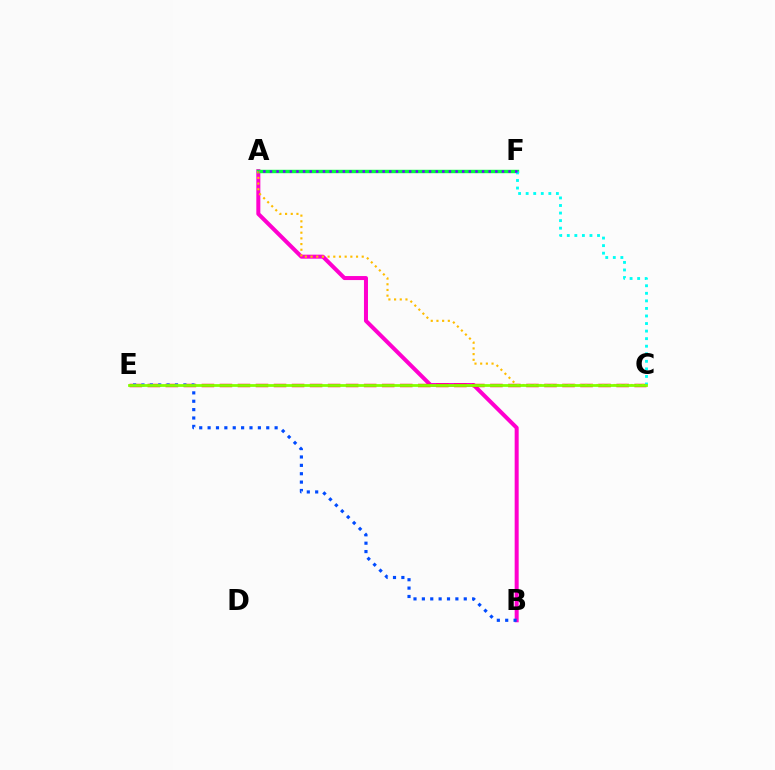{('A', 'B'): [{'color': '#ff00cf', 'line_style': 'solid', 'thickness': 2.89}], ('C', 'E'): [{'color': '#ff0000', 'line_style': 'dashed', 'thickness': 2.45}, {'color': '#84ff00', 'line_style': 'solid', 'thickness': 2.0}], ('A', 'F'): [{'color': '#00ff39', 'line_style': 'solid', 'thickness': 2.46}, {'color': '#7200ff', 'line_style': 'dotted', 'thickness': 1.8}], ('C', 'F'): [{'color': '#00fff6', 'line_style': 'dotted', 'thickness': 2.05}], ('A', 'C'): [{'color': '#ffbd00', 'line_style': 'dotted', 'thickness': 1.55}], ('B', 'E'): [{'color': '#004bff', 'line_style': 'dotted', 'thickness': 2.28}]}